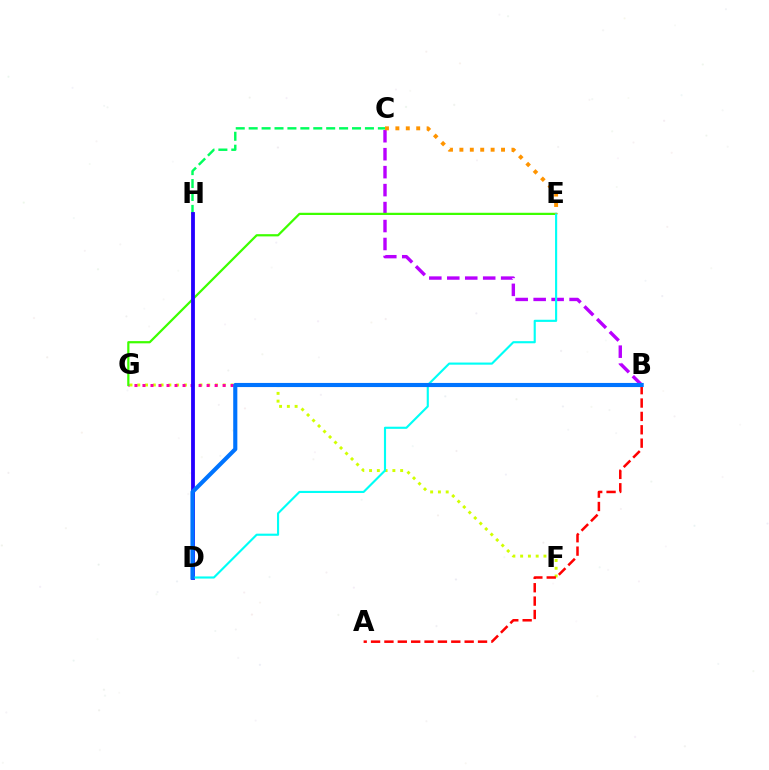{('B', 'C'): [{'color': '#b900ff', 'line_style': 'dashed', 'thickness': 2.44}], ('F', 'G'): [{'color': '#d1ff00', 'line_style': 'dotted', 'thickness': 2.11}], ('B', 'G'): [{'color': '#ff00ac', 'line_style': 'dotted', 'thickness': 2.18}], ('A', 'B'): [{'color': '#ff0000', 'line_style': 'dashed', 'thickness': 1.82}], ('E', 'G'): [{'color': '#3dff00', 'line_style': 'solid', 'thickness': 1.6}], ('C', 'H'): [{'color': '#00ff5c', 'line_style': 'dashed', 'thickness': 1.76}], ('D', 'H'): [{'color': '#2500ff', 'line_style': 'solid', 'thickness': 2.74}], ('D', 'E'): [{'color': '#00fff6', 'line_style': 'solid', 'thickness': 1.54}], ('B', 'D'): [{'color': '#0074ff', 'line_style': 'solid', 'thickness': 2.96}], ('C', 'E'): [{'color': '#ff9400', 'line_style': 'dotted', 'thickness': 2.83}]}